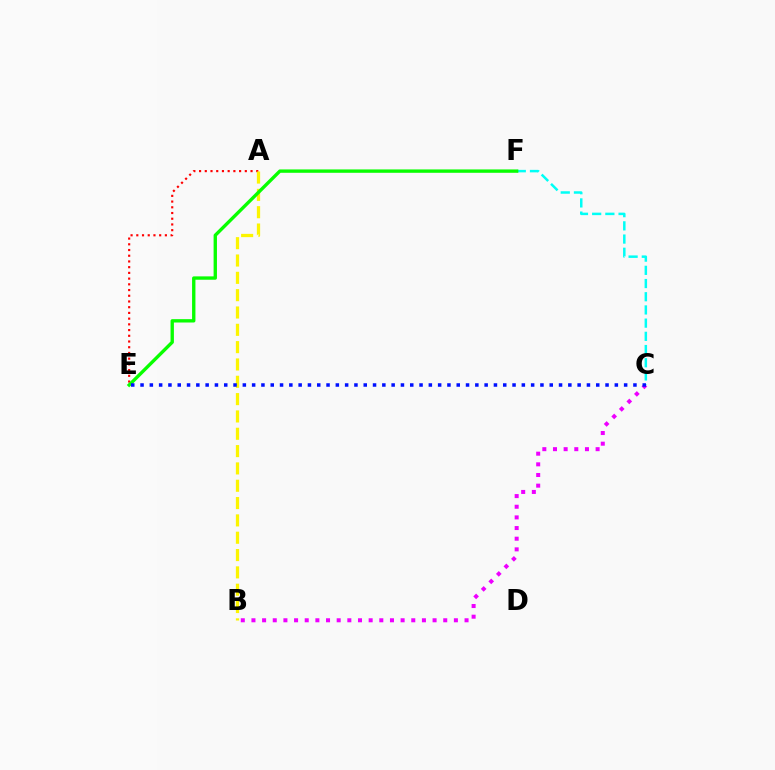{('B', 'C'): [{'color': '#ee00ff', 'line_style': 'dotted', 'thickness': 2.89}], ('C', 'F'): [{'color': '#00fff6', 'line_style': 'dashed', 'thickness': 1.79}], ('A', 'E'): [{'color': '#ff0000', 'line_style': 'dotted', 'thickness': 1.55}], ('A', 'B'): [{'color': '#fcf500', 'line_style': 'dashed', 'thickness': 2.35}], ('E', 'F'): [{'color': '#08ff00', 'line_style': 'solid', 'thickness': 2.42}], ('C', 'E'): [{'color': '#0010ff', 'line_style': 'dotted', 'thickness': 2.53}]}